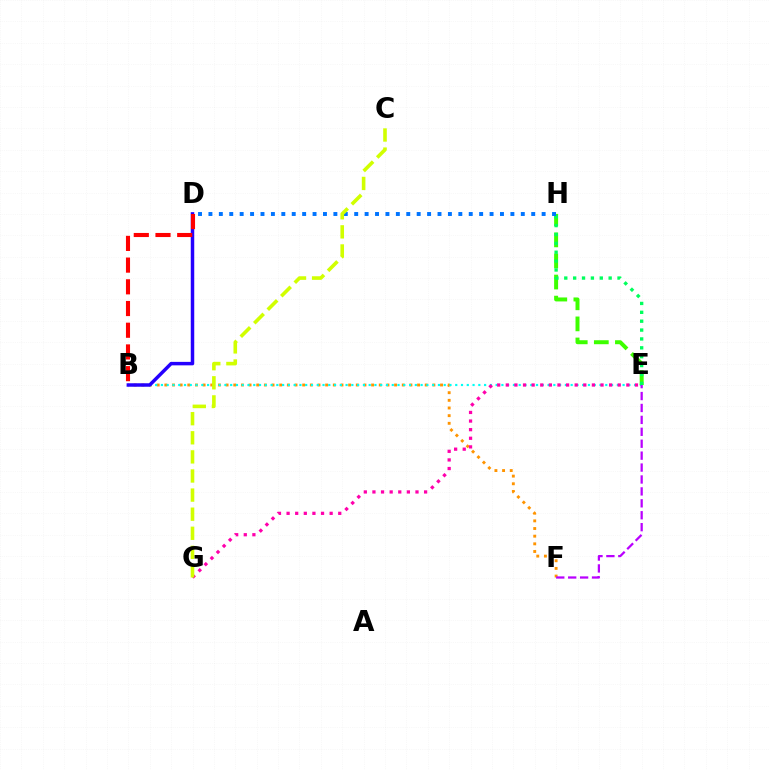{('B', 'F'): [{'color': '#ff9400', 'line_style': 'dotted', 'thickness': 2.08}], ('B', 'E'): [{'color': '#00fff6', 'line_style': 'dotted', 'thickness': 1.57}], ('B', 'D'): [{'color': '#2500ff', 'line_style': 'solid', 'thickness': 2.5}, {'color': '#ff0000', 'line_style': 'dashed', 'thickness': 2.95}], ('E', 'H'): [{'color': '#3dff00', 'line_style': 'dashed', 'thickness': 2.86}, {'color': '#00ff5c', 'line_style': 'dotted', 'thickness': 2.41}], ('D', 'H'): [{'color': '#0074ff', 'line_style': 'dotted', 'thickness': 2.83}], ('E', 'G'): [{'color': '#ff00ac', 'line_style': 'dotted', 'thickness': 2.34}], ('C', 'G'): [{'color': '#d1ff00', 'line_style': 'dashed', 'thickness': 2.59}], ('E', 'F'): [{'color': '#b900ff', 'line_style': 'dashed', 'thickness': 1.62}]}